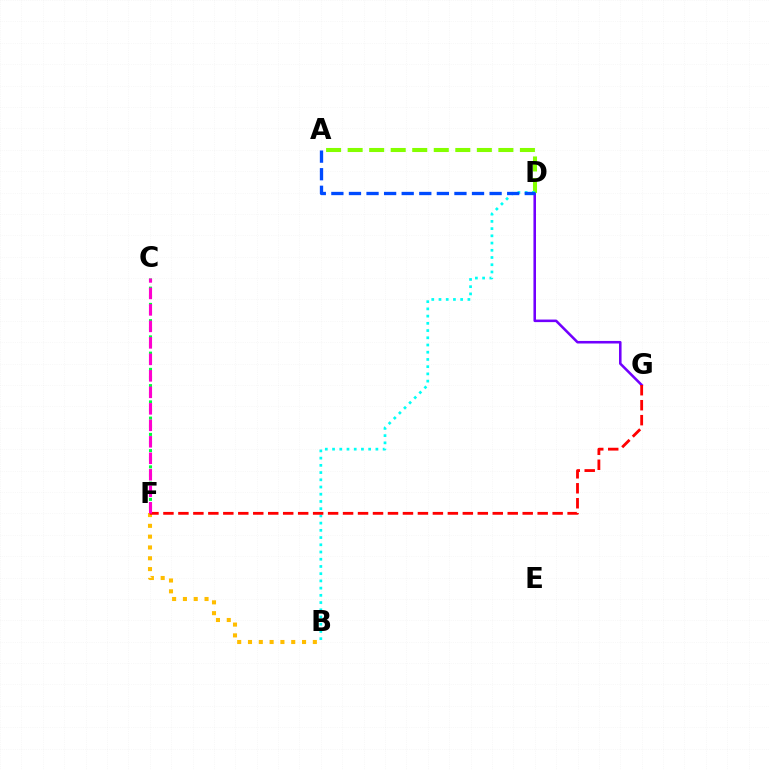{('D', 'G'): [{'color': '#7200ff', 'line_style': 'solid', 'thickness': 1.84}], ('B', 'F'): [{'color': '#ffbd00', 'line_style': 'dotted', 'thickness': 2.94}], ('A', 'D'): [{'color': '#84ff00', 'line_style': 'dashed', 'thickness': 2.93}, {'color': '#004bff', 'line_style': 'dashed', 'thickness': 2.39}], ('B', 'D'): [{'color': '#00fff6', 'line_style': 'dotted', 'thickness': 1.96}], ('C', 'F'): [{'color': '#00ff39', 'line_style': 'dotted', 'thickness': 2.21}, {'color': '#ff00cf', 'line_style': 'dashed', 'thickness': 2.24}], ('F', 'G'): [{'color': '#ff0000', 'line_style': 'dashed', 'thickness': 2.03}]}